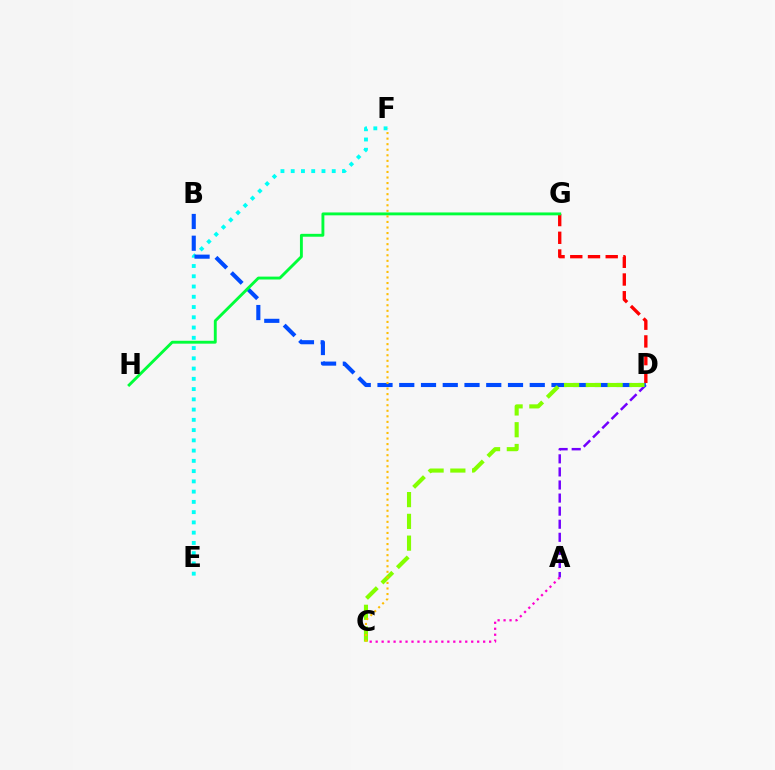{('A', 'D'): [{'color': '#7200ff', 'line_style': 'dashed', 'thickness': 1.78}], ('E', 'F'): [{'color': '#00fff6', 'line_style': 'dotted', 'thickness': 2.79}], ('D', 'G'): [{'color': '#ff0000', 'line_style': 'dashed', 'thickness': 2.41}], ('B', 'D'): [{'color': '#004bff', 'line_style': 'dashed', 'thickness': 2.95}], ('G', 'H'): [{'color': '#00ff39', 'line_style': 'solid', 'thickness': 2.07}], ('A', 'C'): [{'color': '#ff00cf', 'line_style': 'dotted', 'thickness': 1.62}], ('C', 'D'): [{'color': '#84ff00', 'line_style': 'dashed', 'thickness': 2.96}], ('C', 'F'): [{'color': '#ffbd00', 'line_style': 'dotted', 'thickness': 1.51}]}